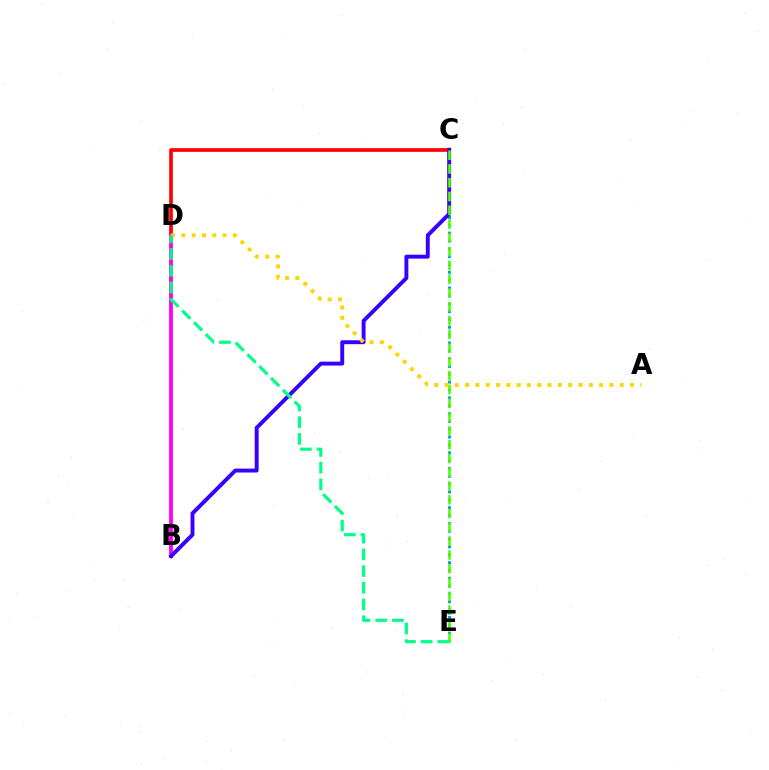{('C', 'D'): [{'color': '#ff0000', 'line_style': 'solid', 'thickness': 2.65}], ('C', 'E'): [{'color': '#009eff', 'line_style': 'dotted', 'thickness': 2.13}, {'color': '#4fff00', 'line_style': 'dashed', 'thickness': 1.87}], ('B', 'D'): [{'color': '#ff00ed', 'line_style': 'solid', 'thickness': 2.74}], ('B', 'C'): [{'color': '#3700ff', 'line_style': 'solid', 'thickness': 2.82}], ('A', 'D'): [{'color': '#ffd500', 'line_style': 'dotted', 'thickness': 2.8}], ('D', 'E'): [{'color': '#00ff86', 'line_style': 'dashed', 'thickness': 2.27}]}